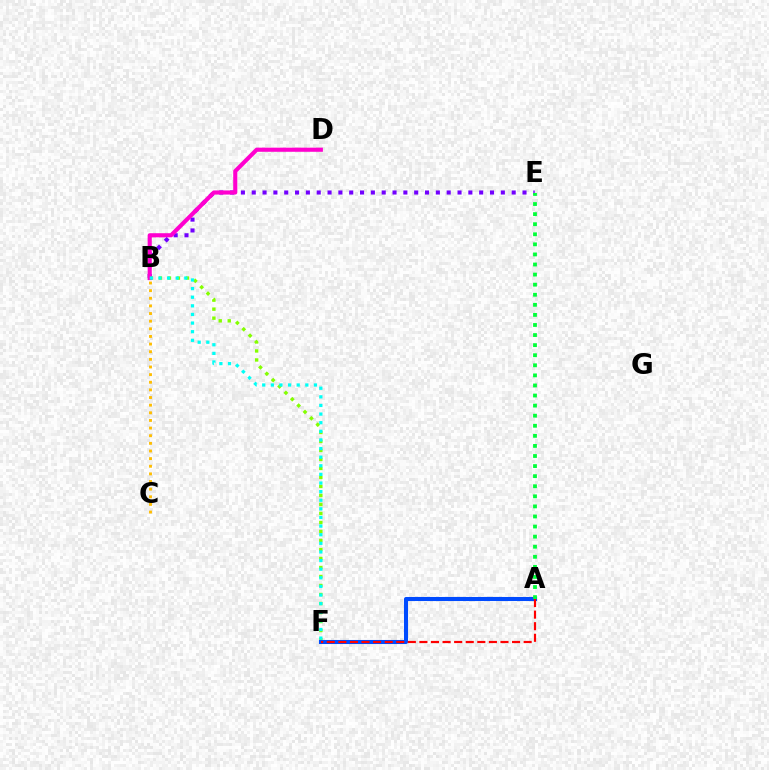{('B', 'E'): [{'color': '#7200ff', 'line_style': 'dotted', 'thickness': 2.94}], ('B', 'F'): [{'color': '#84ff00', 'line_style': 'dotted', 'thickness': 2.45}, {'color': '#00fff6', 'line_style': 'dotted', 'thickness': 2.34}], ('B', 'D'): [{'color': '#ff00cf', 'line_style': 'solid', 'thickness': 2.97}], ('A', 'F'): [{'color': '#004bff', 'line_style': 'solid', 'thickness': 2.92}, {'color': '#ff0000', 'line_style': 'dashed', 'thickness': 1.57}], ('A', 'E'): [{'color': '#00ff39', 'line_style': 'dotted', 'thickness': 2.74}], ('B', 'C'): [{'color': '#ffbd00', 'line_style': 'dotted', 'thickness': 2.07}]}